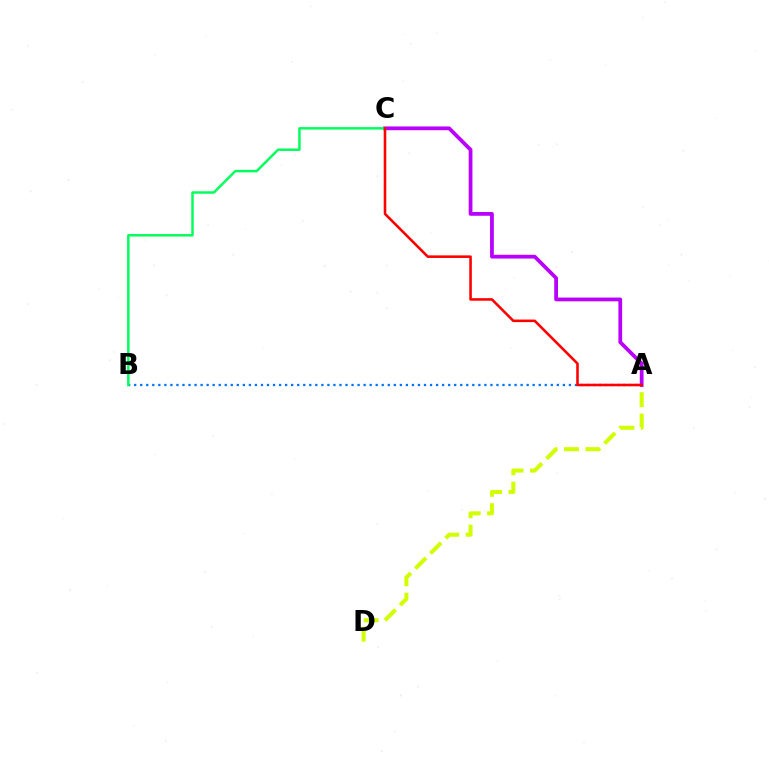{('A', 'D'): [{'color': '#d1ff00', 'line_style': 'dashed', 'thickness': 2.91}], ('A', 'B'): [{'color': '#0074ff', 'line_style': 'dotted', 'thickness': 1.64}], ('A', 'C'): [{'color': '#b900ff', 'line_style': 'solid', 'thickness': 2.71}, {'color': '#ff0000', 'line_style': 'solid', 'thickness': 1.85}], ('B', 'C'): [{'color': '#00ff5c', 'line_style': 'solid', 'thickness': 1.77}]}